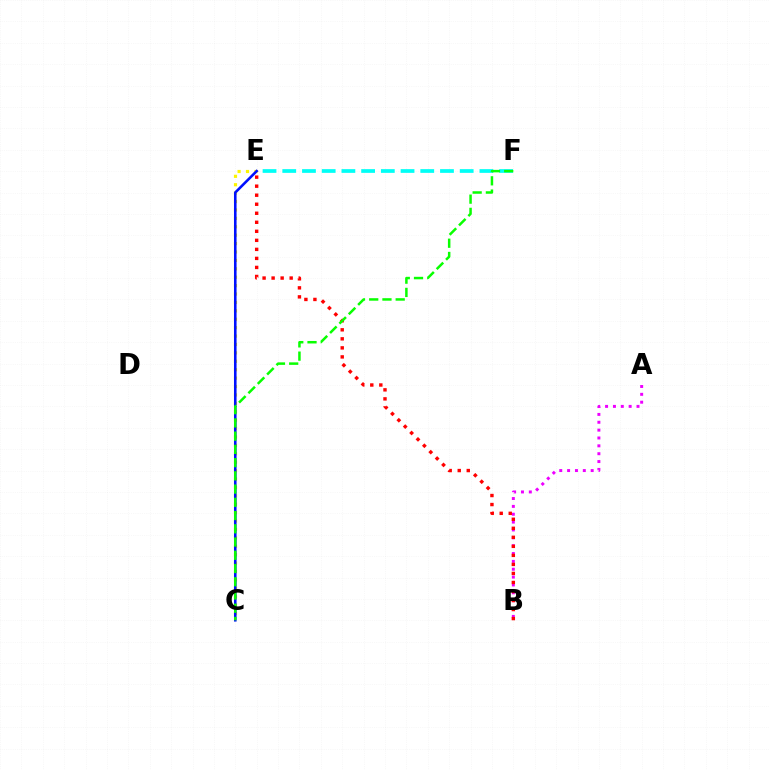{('C', 'E'): [{'color': '#fcf500', 'line_style': 'dotted', 'thickness': 2.28}, {'color': '#0010ff', 'line_style': 'solid', 'thickness': 1.86}], ('E', 'F'): [{'color': '#00fff6', 'line_style': 'dashed', 'thickness': 2.68}], ('A', 'B'): [{'color': '#ee00ff', 'line_style': 'dotted', 'thickness': 2.13}], ('B', 'E'): [{'color': '#ff0000', 'line_style': 'dotted', 'thickness': 2.45}], ('C', 'F'): [{'color': '#08ff00', 'line_style': 'dashed', 'thickness': 1.8}]}